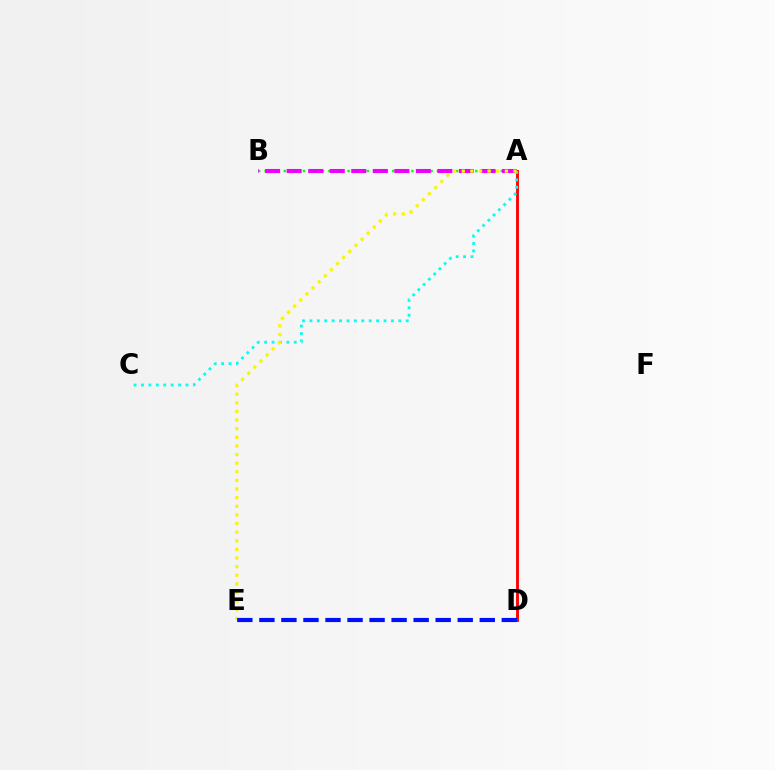{('A', 'B'): [{'color': '#08ff00', 'line_style': 'dotted', 'thickness': 1.73}, {'color': '#ee00ff', 'line_style': 'dashed', 'thickness': 2.93}], ('A', 'D'): [{'color': '#ff0000', 'line_style': 'solid', 'thickness': 2.07}], ('A', 'C'): [{'color': '#00fff6', 'line_style': 'dotted', 'thickness': 2.01}], ('A', 'E'): [{'color': '#fcf500', 'line_style': 'dotted', 'thickness': 2.34}], ('D', 'E'): [{'color': '#0010ff', 'line_style': 'dashed', 'thickness': 2.99}]}